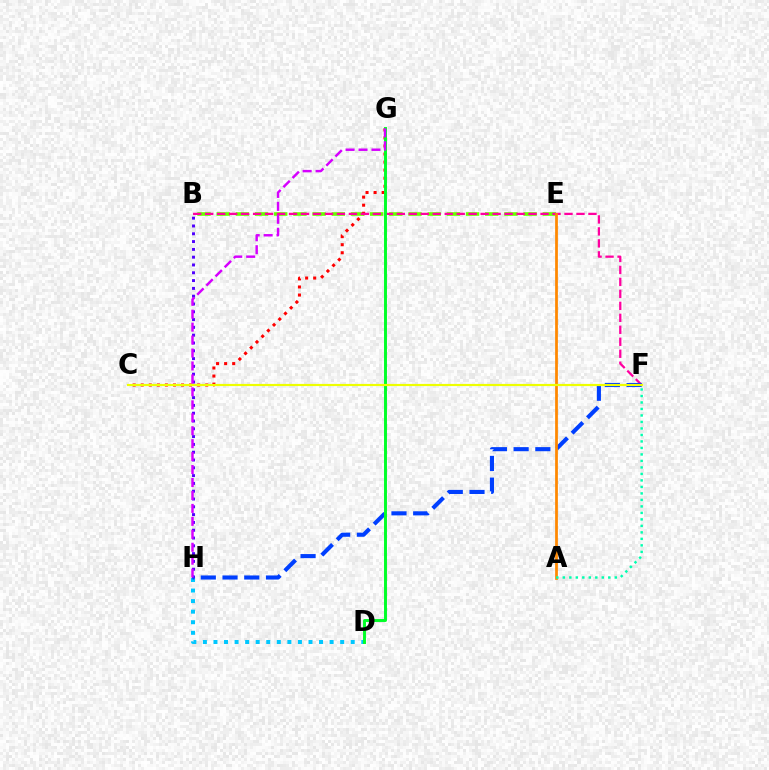{('D', 'H'): [{'color': '#00c7ff', 'line_style': 'dotted', 'thickness': 2.87}], ('B', 'E'): [{'color': '#66ff00', 'line_style': 'dashed', 'thickness': 2.61}], ('C', 'G'): [{'color': '#ff0000', 'line_style': 'dotted', 'thickness': 2.19}], ('B', 'H'): [{'color': '#4f00ff', 'line_style': 'dotted', 'thickness': 2.12}], ('B', 'F'): [{'color': '#ff00a0', 'line_style': 'dashed', 'thickness': 1.63}], ('F', 'H'): [{'color': '#003fff', 'line_style': 'dashed', 'thickness': 2.95}], ('D', 'G'): [{'color': '#00ff27', 'line_style': 'solid', 'thickness': 2.11}], ('A', 'E'): [{'color': '#ff8800', 'line_style': 'solid', 'thickness': 1.98}], ('G', 'H'): [{'color': '#d600ff', 'line_style': 'dashed', 'thickness': 1.76}], ('A', 'F'): [{'color': '#00ffaf', 'line_style': 'dotted', 'thickness': 1.76}], ('C', 'F'): [{'color': '#eeff00', 'line_style': 'solid', 'thickness': 1.56}]}